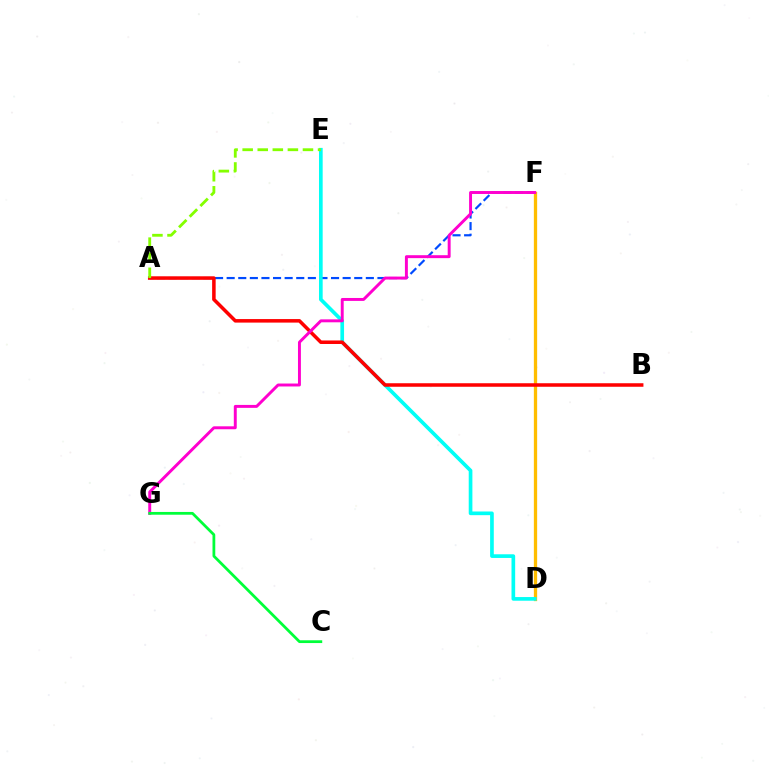{('A', 'F'): [{'color': '#004bff', 'line_style': 'dashed', 'thickness': 1.58}], ('D', 'F'): [{'color': '#7200ff', 'line_style': 'dashed', 'thickness': 2.09}, {'color': '#ffbd00', 'line_style': 'solid', 'thickness': 2.37}], ('D', 'E'): [{'color': '#00fff6', 'line_style': 'solid', 'thickness': 2.64}], ('A', 'B'): [{'color': '#ff0000', 'line_style': 'solid', 'thickness': 2.54}], ('F', 'G'): [{'color': '#ff00cf', 'line_style': 'solid', 'thickness': 2.12}], ('A', 'E'): [{'color': '#84ff00', 'line_style': 'dashed', 'thickness': 2.05}], ('C', 'G'): [{'color': '#00ff39', 'line_style': 'solid', 'thickness': 1.99}]}